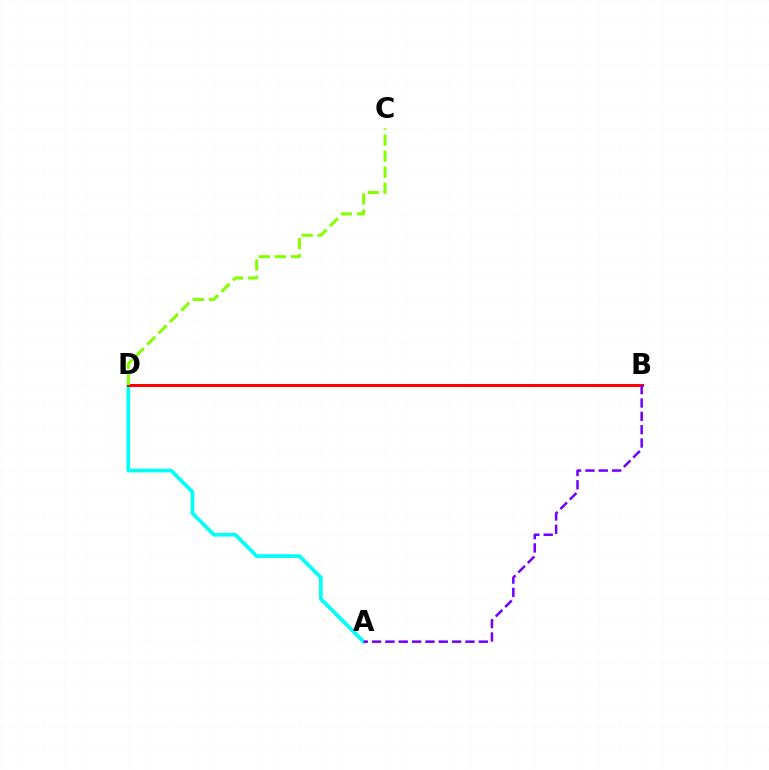{('A', 'D'): [{'color': '#00fff6', 'line_style': 'solid', 'thickness': 2.66}], ('B', 'D'): [{'color': '#ff0000', 'line_style': 'solid', 'thickness': 2.15}], ('A', 'B'): [{'color': '#7200ff', 'line_style': 'dashed', 'thickness': 1.81}], ('C', 'D'): [{'color': '#84ff00', 'line_style': 'dashed', 'thickness': 2.18}]}